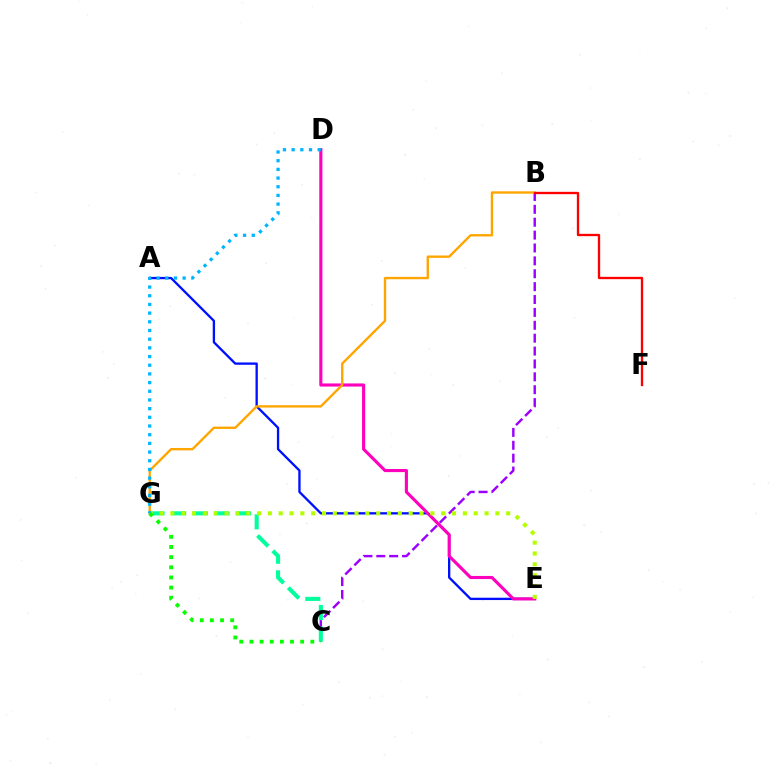{('B', 'C'): [{'color': '#9b00ff', 'line_style': 'dashed', 'thickness': 1.75}], ('A', 'E'): [{'color': '#0010ff', 'line_style': 'solid', 'thickness': 1.67}], ('D', 'E'): [{'color': '#ff00bd', 'line_style': 'solid', 'thickness': 2.24}], ('C', 'G'): [{'color': '#00ff9d', 'line_style': 'dashed', 'thickness': 2.94}, {'color': '#08ff00', 'line_style': 'dotted', 'thickness': 2.76}], ('B', 'G'): [{'color': '#ffa500', 'line_style': 'solid', 'thickness': 1.71}], ('E', 'G'): [{'color': '#b3ff00', 'line_style': 'dotted', 'thickness': 2.94}], ('D', 'G'): [{'color': '#00b5ff', 'line_style': 'dotted', 'thickness': 2.36}], ('B', 'F'): [{'color': '#ff0000', 'line_style': 'solid', 'thickness': 1.67}]}